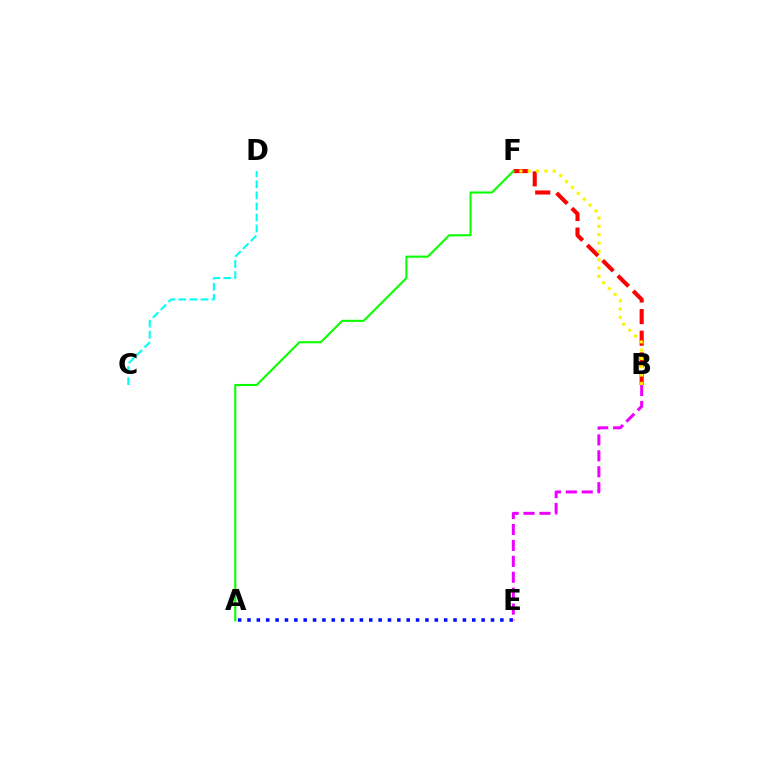{('B', 'F'): [{'color': '#ff0000', 'line_style': 'dashed', 'thickness': 2.94}, {'color': '#fcf500', 'line_style': 'dotted', 'thickness': 2.26}], ('A', 'E'): [{'color': '#0010ff', 'line_style': 'dotted', 'thickness': 2.54}], ('B', 'E'): [{'color': '#ee00ff', 'line_style': 'dashed', 'thickness': 2.16}], ('A', 'F'): [{'color': '#08ff00', 'line_style': 'solid', 'thickness': 1.51}], ('C', 'D'): [{'color': '#00fff6', 'line_style': 'dashed', 'thickness': 1.5}]}